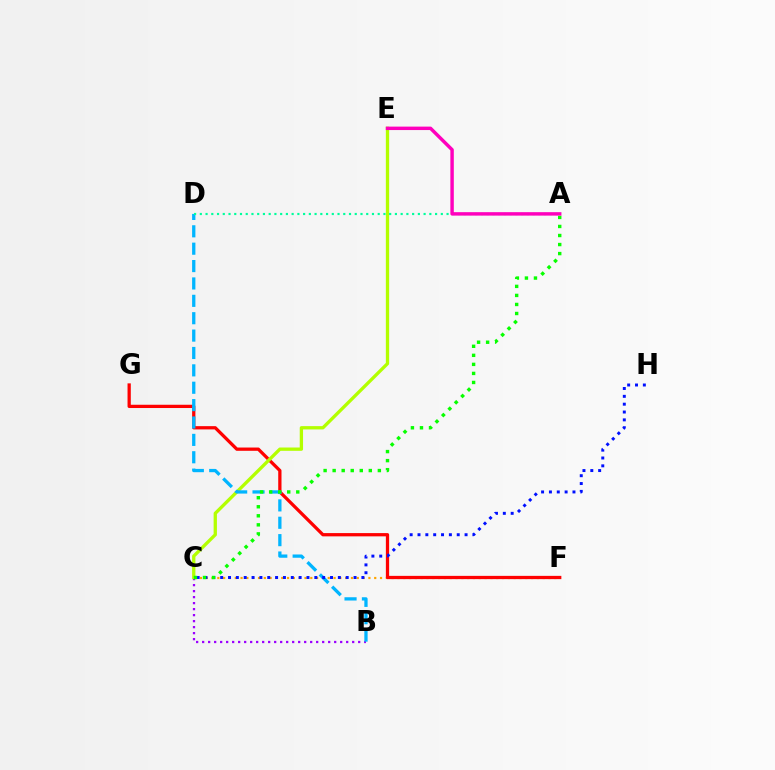{('C', 'F'): [{'color': '#ffa500', 'line_style': 'dotted', 'thickness': 1.58}], ('F', 'G'): [{'color': '#ff0000', 'line_style': 'solid', 'thickness': 2.35}], ('B', 'C'): [{'color': '#9b00ff', 'line_style': 'dotted', 'thickness': 1.63}], ('C', 'E'): [{'color': '#b3ff00', 'line_style': 'solid', 'thickness': 2.38}], ('B', 'D'): [{'color': '#00b5ff', 'line_style': 'dashed', 'thickness': 2.36}], ('C', 'H'): [{'color': '#0010ff', 'line_style': 'dotted', 'thickness': 2.13}], ('A', 'D'): [{'color': '#00ff9d', 'line_style': 'dotted', 'thickness': 1.56}], ('A', 'C'): [{'color': '#08ff00', 'line_style': 'dotted', 'thickness': 2.46}], ('A', 'E'): [{'color': '#ff00bd', 'line_style': 'solid', 'thickness': 2.48}]}